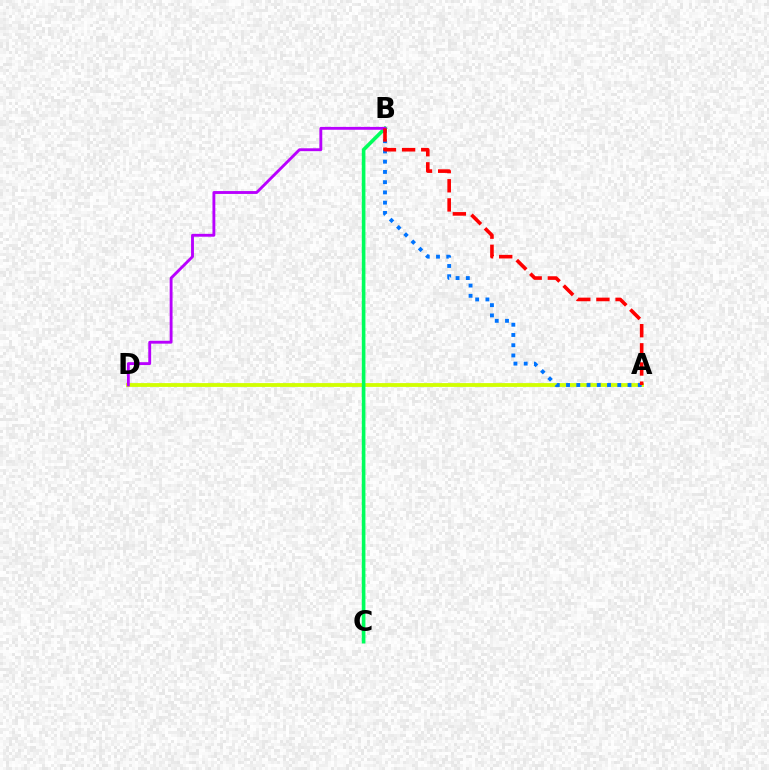{('A', 'D'): [{'color': '#d1ff00', 'line_style': 'solid', 'thickness': 2.74}], ('B', 'C'): [{'color': '#00ff5c', 'line_style': 'solid', 'thickness': 2.61}], ('B', 'D'): [{'color': '#b900ff', 'line_style': 'solid', 'thickness': 2.06}], ('A', 'B'): [{'color': '#0074ff', 'line_style': 'dotted', 'thickness': 2.78}, {'color': '#ff0000', 'line_style': 'dashed', 'thickness': 2.6}]}